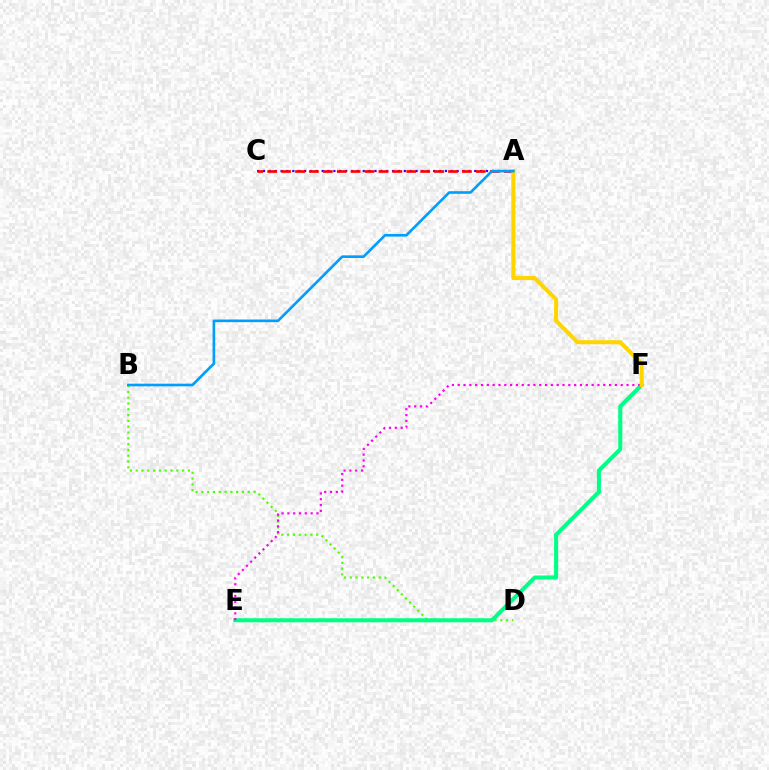{('A', 'C'): [{'color': '#3700ff', 'line_style': 'dotted', 'thickness': 1.59}, {'color': '#ff0000', 'line_style': 'dashed', 'thickness': 1.89}], ('B', 'D'): [{'color': '#4fff00', 'line_style': 'dotted', 'thickness': 1.58}], ('E', 'F'): [{'color': '#00ff86', 'line_style': 'solid', 'thickness': 2.91}, {'color': '#ff00ed', 'line_style': 'dotted', 'thickness': 1.58}], ('A', 'F'): [{'color': '#ffd500', 'line_style': 'solid', 'thickness': 2.91}], ('A', 'B'): [{'color': '#009eff', 'line_style': 'solid', 'thickness': 1.9}]}